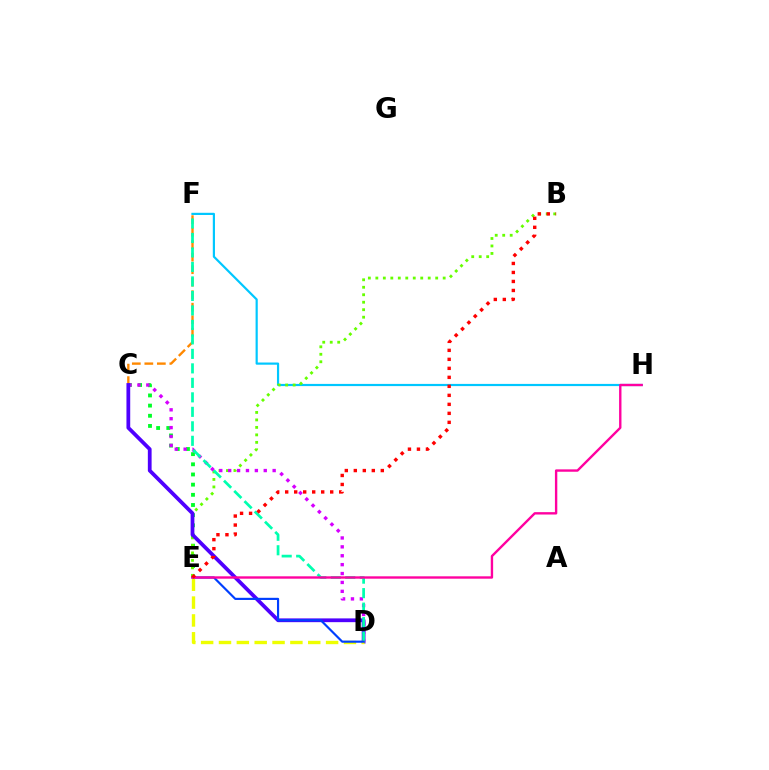{('C', 'F'): [{'color': '#ff8800', 'line_style': 'dashed', 'thickness': 1.7}], ('F', 'H'): [{'color': '#00c7ff', 'line_style': 'solid', 'thickness': 1.57}], ('C', 'E'): [{'color': '#00ff27', 'line_style': 'dotted', 'thickness': 2.76}], ('B', 'E'): [{'color': '#66ff00', 'line_style': 'dotted', 'thickness': 2.03}, {'color': '#ff0000', 'line_style': 'dotted', 'thickness': 2.45}], ('C', 'D'): [{'color': '#d600ff', 'line_style': 'dotted', 'thickness': 2.42}, {'color': '#4f00ff', 'line_style': 'solid', 'thickness': 2.71}], ('D', 'F'): [{'color': '#00ffaf', 'line_style': 'dashed', 'thickness': 1.97}], ('D', 'E'): [{'color': '#eeff00', 'line_style': 'dashed', 'thickness': 2.43}, {'color': '#003fff', 'line_style': 'solid', 'thickness': 1.56}], ('E', 'H'): [{'color': '#ff00a0', 'line_style': 'solid', 'thickness': 1.71}]}